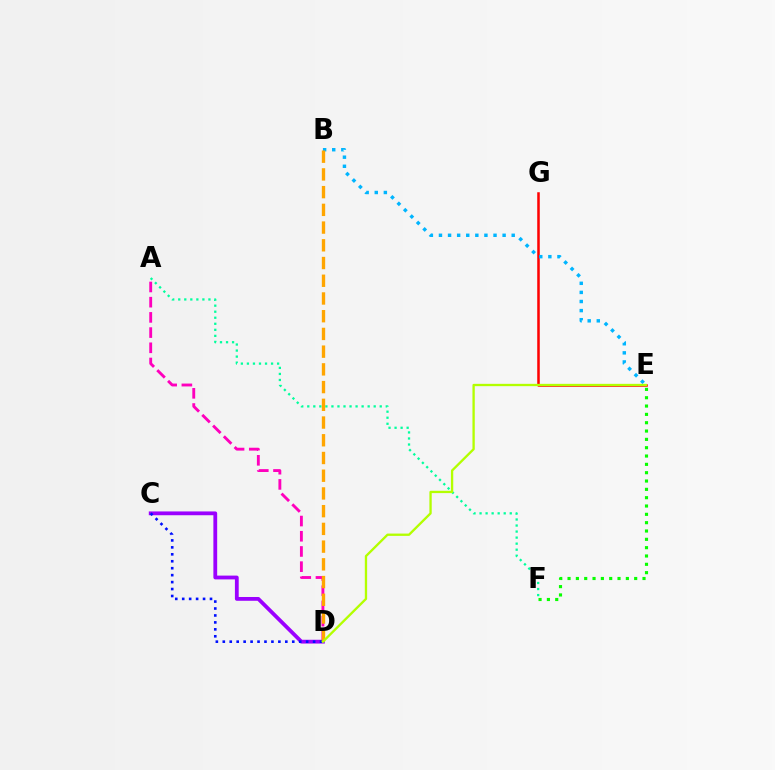{('E', 'F'): [{'color': '#08ff00', 'line_style': 'dotted', 'thickness': 2.26}], ('E', 'G'): [{'color': '#ff0000', 'line_style': 'solid', 'thickness': 1.82}], ('B', 'E'): [{'color': '#00b5ff', 'line_style': 'dotted', 'thickness': 2.47}], ('C', 'D'): [{'color': '#9b00ff', 'line_style': 'solid', 'thickness': 2.73}, {'color': '#0010ff', 'line_style': 'dotted', 'thickness': 1.89}], ('A', 'D'): [{'color': '#ff00bd', 'line_style': 'dashed', 'thickness': 2.07}], ('A', 'F'): [{'color': '#00ff9d', 'line_style': 'dotted', 'thickness': 1.64}], ('B', 'D'): [{'color': '#ffa500', 'line_style': 'dashed', 'thickness': 2.41}], ('D', 'E'): [{'color': '#b3ff00', 'line_style': 'solid', 'thickness': 1.67}]}